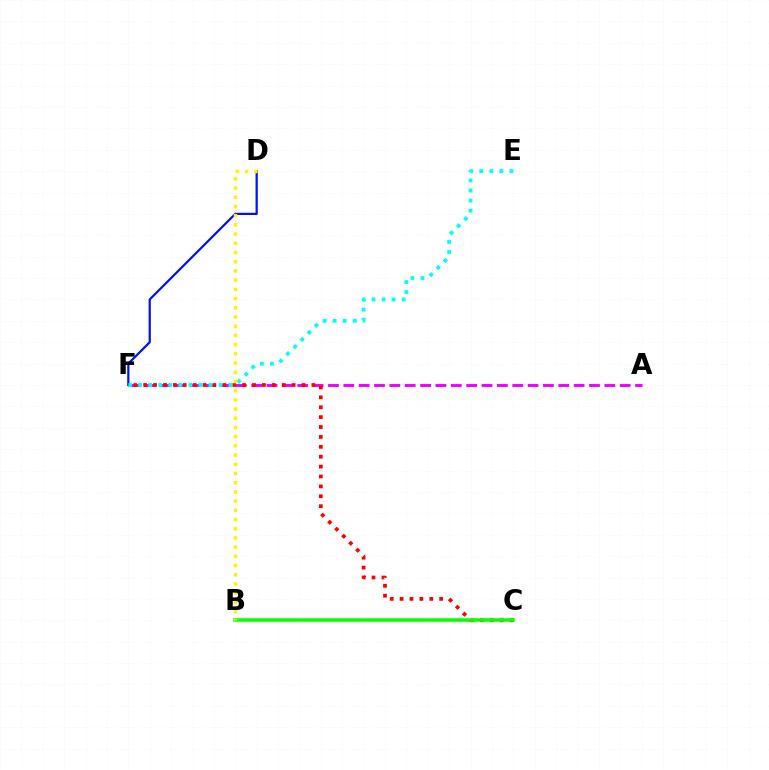{('A', 'F'): [{'color': '#ee00ff', 'line_style': 'dashed', 'thickness': 2.09}], ('C', 'F'): [{'color': '#ff0000', 'line_style': 'dotted', 'thickness': 2.69}], ('D', 'F'): [{'color': '#0010ff', 'line_style': 'solid', 'thickness': 1.59}], ('E', 'F'): [{'color': '#00fff6', 'line_style': 'dotted', 'thickness': 2.73}], ('B', 'C'): [{'color': '#08ff00', 'line_style': 'solid', 'thickness': 2.53}], ('B', 'D'): [{'color': '#fcf500', 'line_style': 'dotted', 'thickness': 2.5}]}